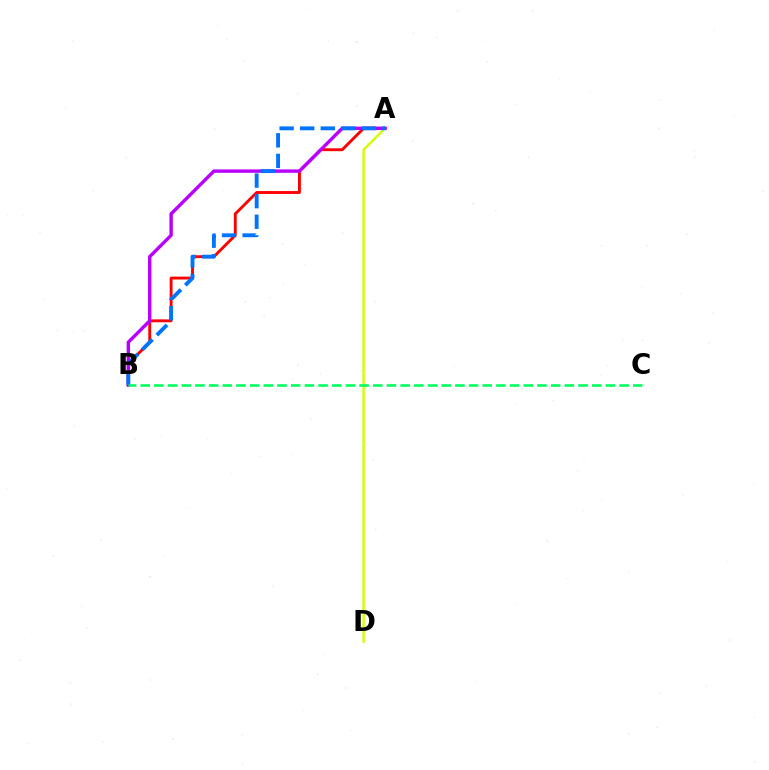{('A', 'B'): [{'color': '#ff0000', 'line_style': 'solid', 'thickness': 2.08}, {'color': '#b900ff', 'line_style': 'solid', 'thickness': 2.46}, {'color': '#0074ff', 'line_style': 'dashed', 'thickness': 2.79}], ('A', 'D'): [{'color': '#d1ff00', 'line_style': 'solid', 'thickness': 1.73}], ('B', 'C'): [{'color': '#00ff5c', 'line_style': 'dashed', 'thickness': 1.86}]}